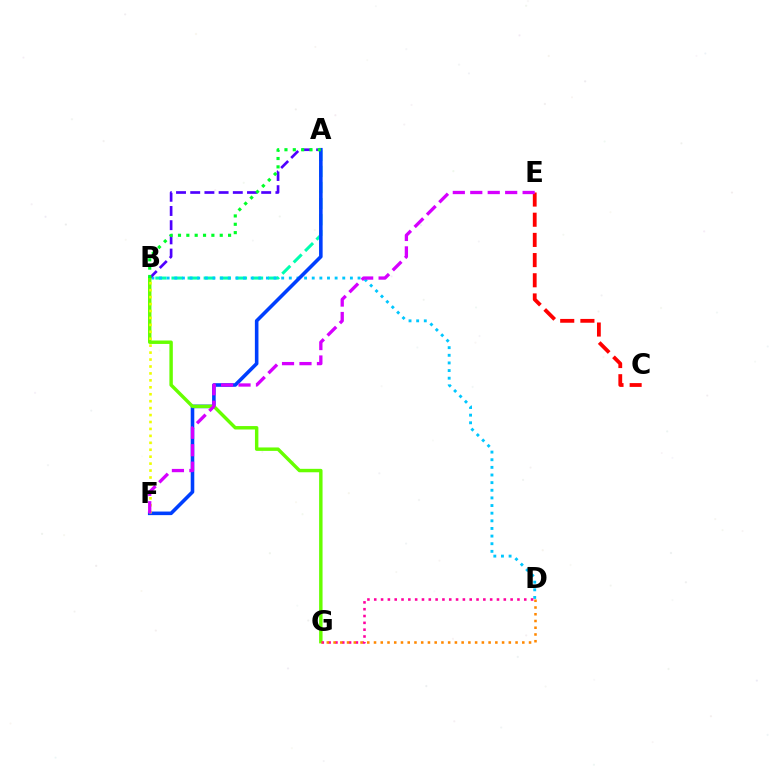{('A', 'B'): [{'color': '#00ffaf', 'line_style': 'dashed', 'thickness': 2.19}, {'color': '#4f00ff', 'line_style': 'dashed', 'thickness': 1.93}, {'color': '#00ff27', 'line_style': 'dotted', 'thickness': 2.27}], ('C', 'E'): [{'color': '#ff0000', 'line_style': 'dashed', 'thickness': 2.74}], ('B', 'D'): [{'color': '#00c7ff', 'line_style': 'dotted', 'thickness': 2.07}], ('A', 'F'): [{'color': '#003fff', 'line_style': 'solid', 'thickness': 2.58}], ('B', 'G'): [{'color': '#66ff00', 'line_style': 'solid', 'thickness': 2.47}], ('D', 'G'): [{'color': '#ff00a0', 'line_style': 'dotted', 'thickness': 1.85}, {'color': '#ff8800', 'line_style': 'dotted', 'thickness': 1.83}], ('B', 'F'): [{'color': '#eeff00', 'line_style': 'dotted', 'thickness': 1.89}], ('E', 'F'): [{'color': '#d600ff', 'line_style': 'dashed', 'thickness': 2.37}]}